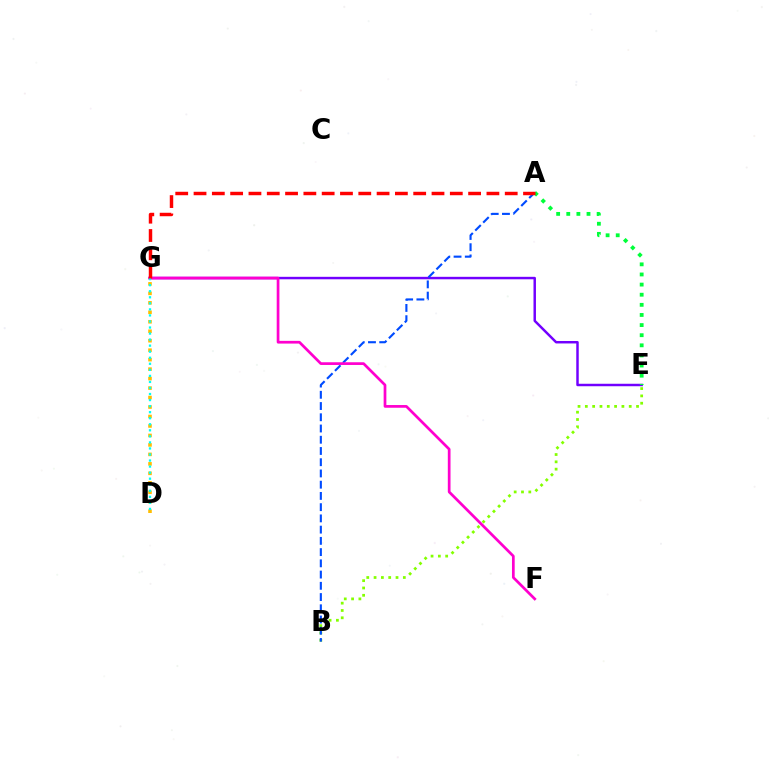{('E', 'G'): [{'color': '#7200ff', 'line_style': 'solid', 'thickness': 1.78}], ('B', 'E'): [{'color': '#84ff00', 'line_style': 'dotted', 'thickness': 1.99}], ('A', 'B'): [{'color': '#004bff', 'line_style': 'dashed', 'thickness': 1.53}], ('D', 'G'): [{'color': '#ffbd00', 'line_style': 'dotted', 'thickness': 2.57}, {'color': '#00fff6', 'line_style': 'dotted', 'thickness': 1.64}], ('A', 'E'): [{'color': '#00ff39', 'line_style': 'dotted', 'thickness': 2.75}], ('F', 'G'): [{'color': '#ff00cf', 'line_style': 'solid', 'thickness': 1.96}], ('A', 'G'): [{'color': '#ff0000', 'line_style': 'dashed', 'thickness': 2.49}]}